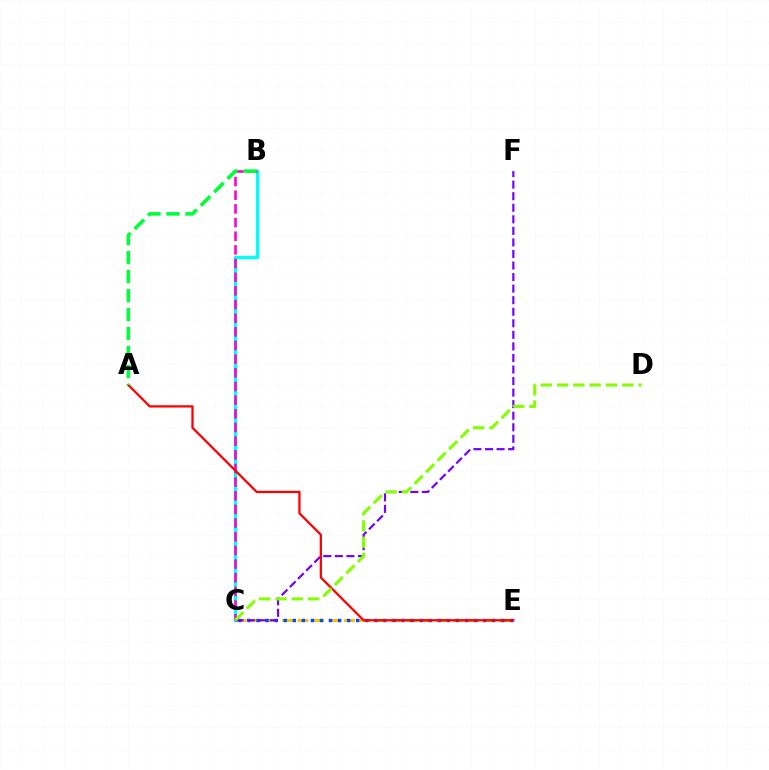{('C', 'E'): [{'color': '#ffbd00', 'line_style': 'dashed', 'thickness': 2.11}, {'color': '#004bff', 'line_style': 'dotted', 'thickness': 2.46}], ('B', 'C'): [{'color': '#00fff6', 'line_style': 'solid', 'thickness': 2.41}, {'color': '#ff00cf', 'line_style': 'dashed', 'thickness': 1.86}], ('C', 'F'): [{'color': '#7200ff', 'line_style': 'dashed', 'thickness': 1.57}], ('A', 'E'): [{'color': '#ff0000', 'line_style': 'solid', 'thickness': 1.63}], ('C', 'D'): [{'color': '#84ff00', 'line_style': 'dashed', 'thickness': 2.22}], ('A', 'B'): [{'color': '#00ff39', 'line_style': 'dashed', 'thickness': 2.58}]}